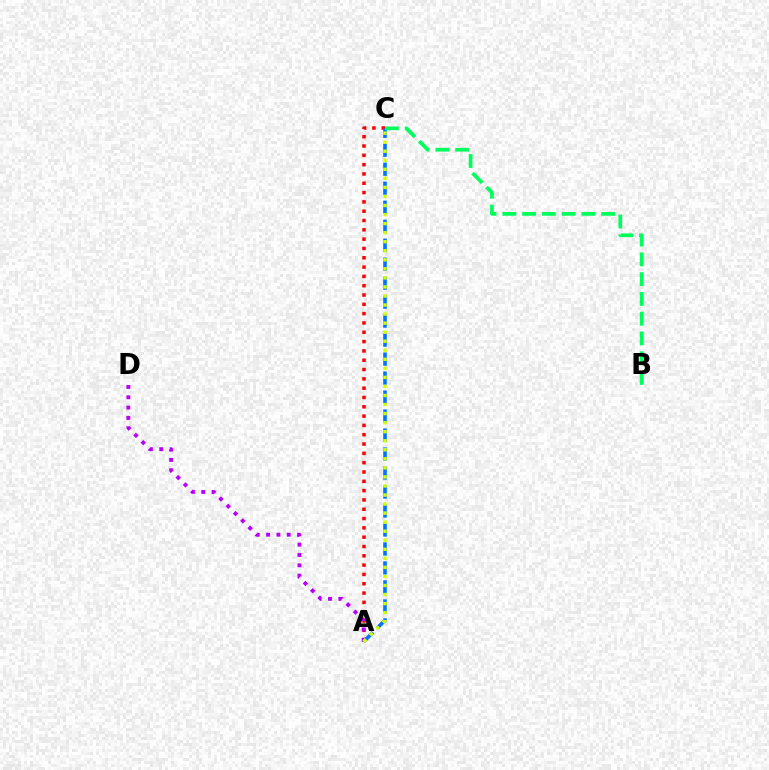{('A', 'C'): [{'color': '#ff0000', 'line_style': 'dotted', 'thickness': 2.53}, {'color': '#0074ff', 'line_style': 'dashed', 'thickness': 2.58}, {'color': '#d1ff00', 'line_style': 'dotted', 'thickness': 2.46}], ('A', 'D'): [{'color': '#b900ff', 'line_style': 'dotted', 'thickness': 2.8}], ('B', 'C'): [{'color': '#00ff5c', 'line_style': 'dashed', 'thickness': 2.69}]}